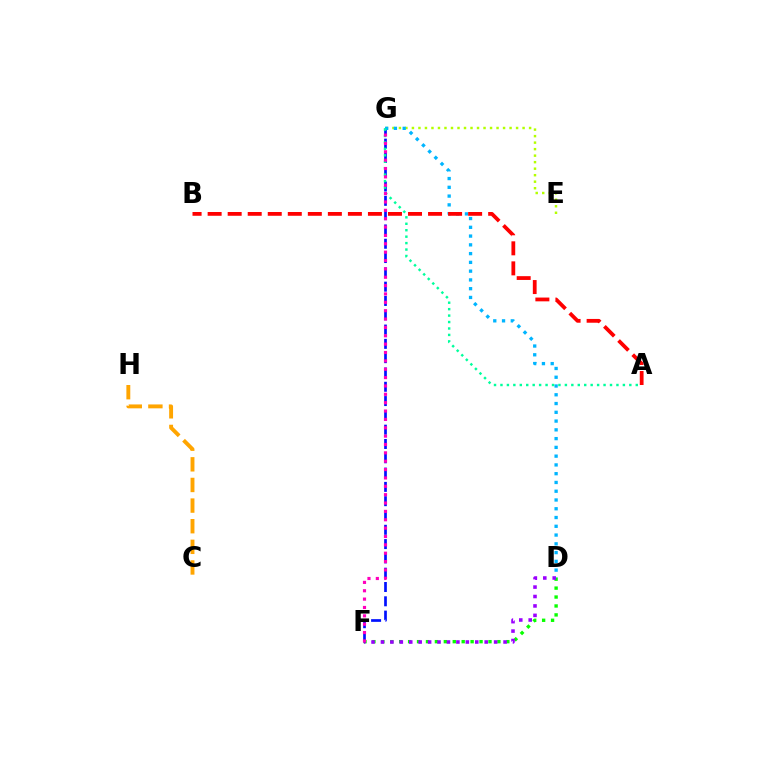{('E', 'G'): [{'color': '#b3ff00', 'line_style': 'dotted', 'thickness': 1.77}], ('D', 'F'): [{'color': '#08ff00', 'line_style': 'dotted', 'thickness': 2.43}, {'color': '#9b00ff', 'line_style': 'dotted', 'thickness': 2.56}], ('F', 'G'): [{'color': '#0010ff', 'line_style': 'dashed', 'thickness': 1.94}, {'color': '#ff00bd', 'line_style': 'dotted', 'thickness': 2.27}], ('D', 'G'): [{'color': '#00b5ff', 'line_style': 'dotted', 'thickness': 2.38}], ('A', 'G'): [{'color': '#00ff9d', 'line_style': 'dotted', 'thickness': 1.75}], ('A', 'B'): [{'color': '#ff0000', 'line_style': 'dashed', 'thickness': 2.72}], ('C', 'H'): [{'color': '#ffa500', 'line_style': 'dashed', 'thickness': 2.8}]}